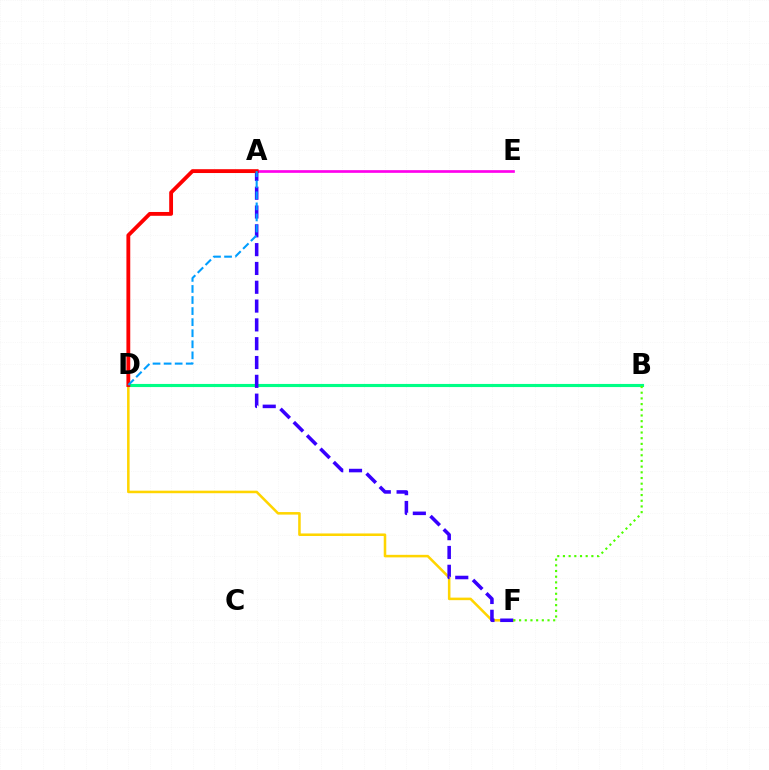{('D', 'F'): [{'color': '#ffd500', 'line_style': 'solid', 'thickness': 1.83}], ('B', 'D'): [{'color': '#00ff86', 'line_style': 'solid', 'thickness': 2.25}], ('A', 'E'): [{'color': '#ff00ed', 'line_style': 'solid', 'thickness': 1.93}], ('A', 'F'): [{'color': '#3700ff', 'line_style': 'dashed', 'thickness': 2.56}], ('B', 'F'): [{'color': '#4fff00', 'line_style': 'dotted', 'thickness': 1.54}], ('A', 'D'): [{'color': '#ff0000', 'line_style': 'solid', 'thickness': 2.76}, {'color': '#009eff', 'line_style': 'dashed', 'thickness': 1.5}]}